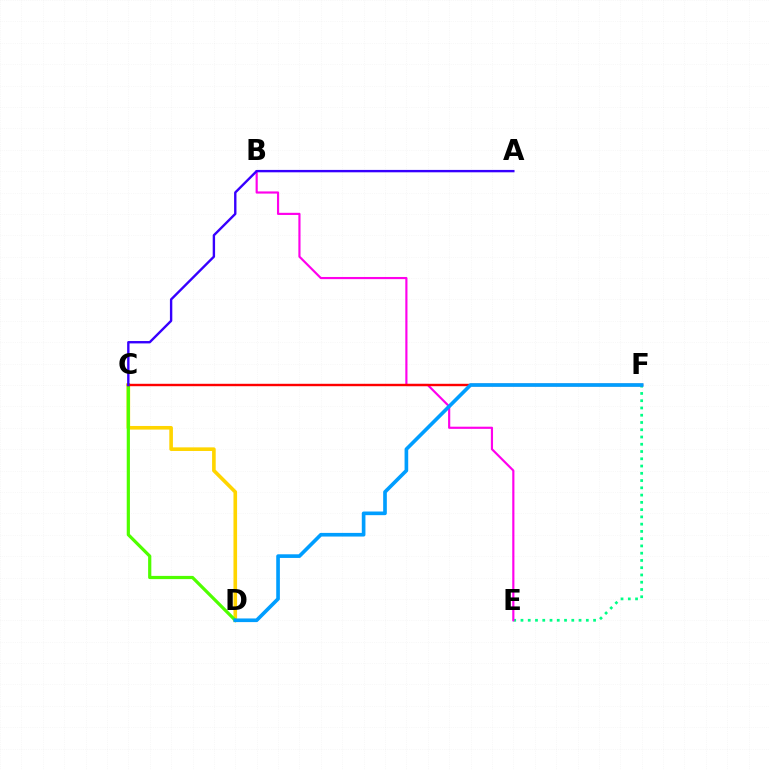{('C', 'D'): [{'color': '#ffd500', 'line_style': 'solid', 'thickness': 2.6}, {'color': '#4fff00', 'line_style': 'solid', 'thickness': 2.31}], ('E', 'F'): [{'color': '#00ff86', 'line_style': 'dotted', 'thickness': 1.97}], ('B', 'E'): [{'color': '#ff00ed', 'line_style': 'solid', 'thickness': 1.56}], ('C', 'F'): [{'color': '#ff0000', 'line_style': 'solid', 'thickness': 1.73}], ('D', 'F'): [{'color': '#009eff', 'line_style': 'solid', 'thickness': 2.62}], ('A', 'C'): [{'color': '#3700ff', 'line_style': 'solid', 'thickness': 1.72}]}